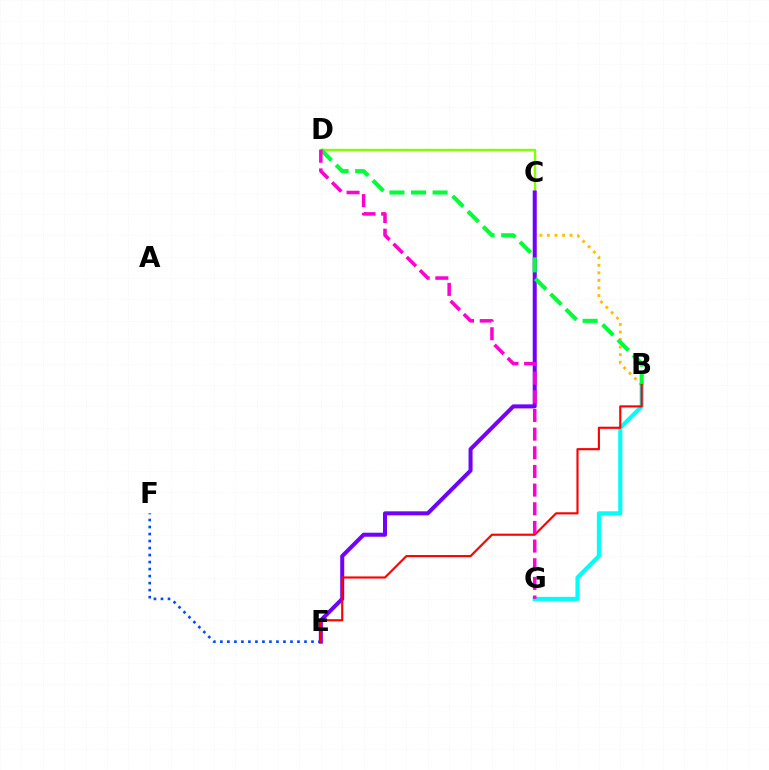{('E', 'F'): [{'color': '#004bff', 'line_style': 'dotted', 'thickness': 1.9}], ('C', 'D'): [{'color': '#84ff00', 'line_style': 'solid', 'thickness': 1.74}], ('B', 'C'): [{'color': '#ffbd00', 'line_style': 'dotted', 'thickness': 2.05}], ('C', 'E'): [{'color': '#7200ff', 'line_style': 'solid', 'thickness': 2.89}], ('B', 'G'): [{'color': '#00fff6', 'line_style': 'solid', 'thickness': 2.95}], ('B', 'D'): [{'color': '#00ff39', 'line_style': 'dashed', 'thickness': 2.93}], ('B', 'E'): [{'color': '#ff0000', 'line_style': 'solid', 'thickness': 1.54}], ('D', 'G'): [{'color': '#ff00cf', 'line_style': 'dashed', 'thickness': 2.53}]}